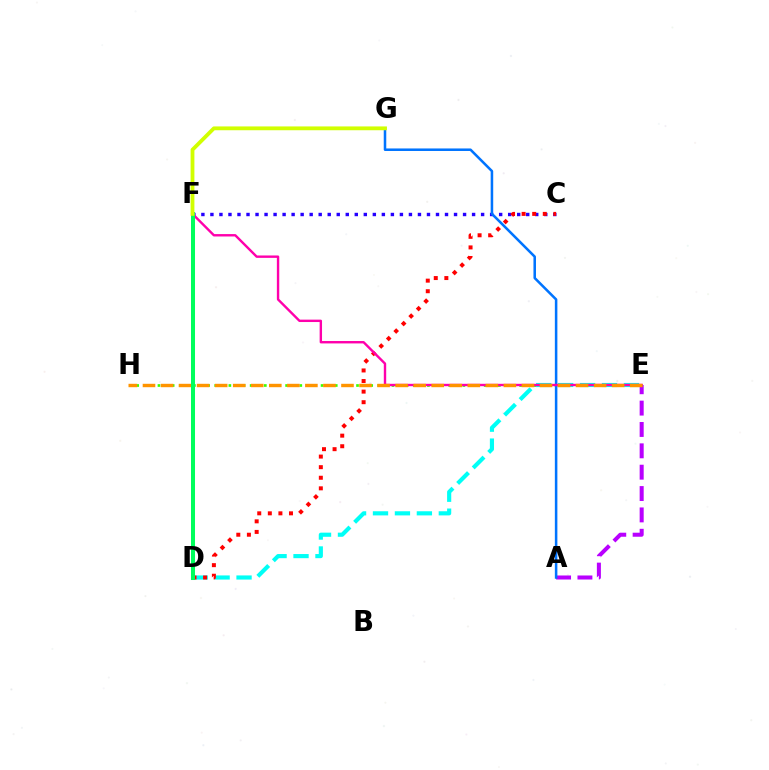{('A', 'E'): [{'color': '#b900ff', 'line_style': 'dashed', 'thickness': 2.9}], ('E', 'H'): [{'color': '#3dff00', 'line_style': 'dotted', 'thickness': 1.93}, {'color': '#ff9400', 'line_style': 'dashed', 'thickness': 2.45}], ('D', 'E'): [{'color': '#00fff6', 'line_style': 'dashed', 'thickness': 2.98}], ('C', 'F'): [{'color': '#2500ff', 'line_style': 'dotted', 'thickness': 2.45}], ('C', 'D'): [{'color': '#ff0000', 'line_style': 'dotted', 'thickness': 2.87}], ('A', 'G'): [{'color': '#0074ff', 'line_style': 'solid', 'thickness': 1.82}], ('E', 'F'): [{'color': '#ff00ac', 'line_style': 'solid', 'thickness': 1.73}], ('D', 'F'): [{'color': '#00ff5c', 'line_style': 'solid', 'thickness': 2.9}], ('F', 'G'): [{'color': '#d1ff00', 'line_style': 'solid', 'thickness': 2.75}]}